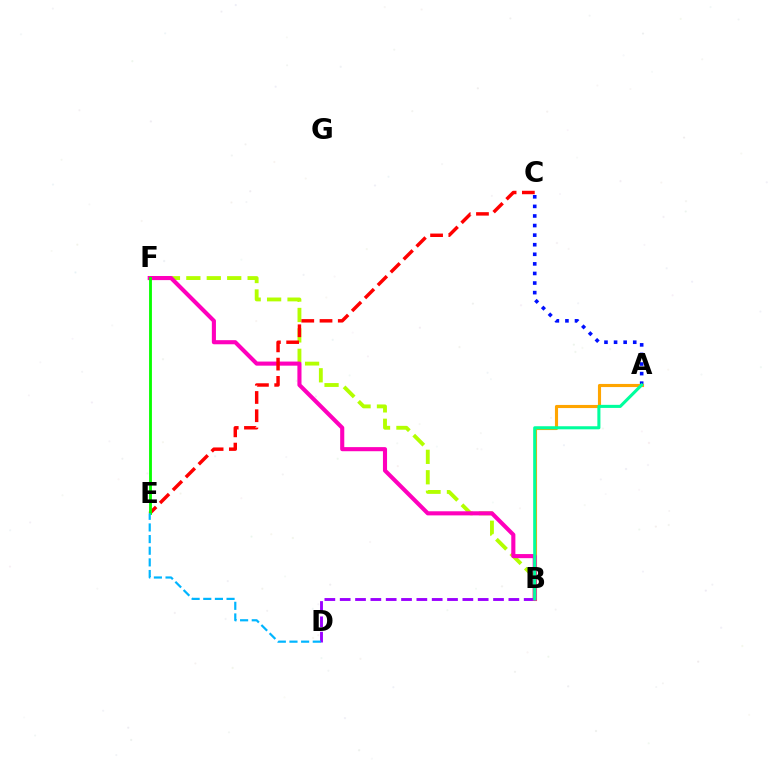{('A', 'C'): [{'color': '#0010ff', 'line_style': 'dotted', 'thickness': 2.6}], ('A', 'B'): [{'color': '#ffa500', 'line_style': 'solid', 'thickness': 2.24}, {'color': '#00ff9d', 'line_style': 'solid', 'thickness': 2.21}], ('B', 'F'): [{'color': '#b3ff00', 'line_style': 'dashed', 'thickness': 2.78}, {'color': '#ff00bd', 'line_style': 'solid', 'thickness': 2.95}], ('B', 'D'): [{'color': '#9b00ff', 'line_style': 'dashed', 'thickness': 2.08}], ('C', 'E'): [{'color': '#ff0000', 'line_style': 'dashed', 'thickness': 2.48}], ('E', 'F'): [{'color': '#08ff00', 'line_style': 'solid', 'thickness': 2.04}], ('D', 'E'): [{'color': '#00b5ff', 'line_style': 'dashed', 'thickness': 1.58}]}